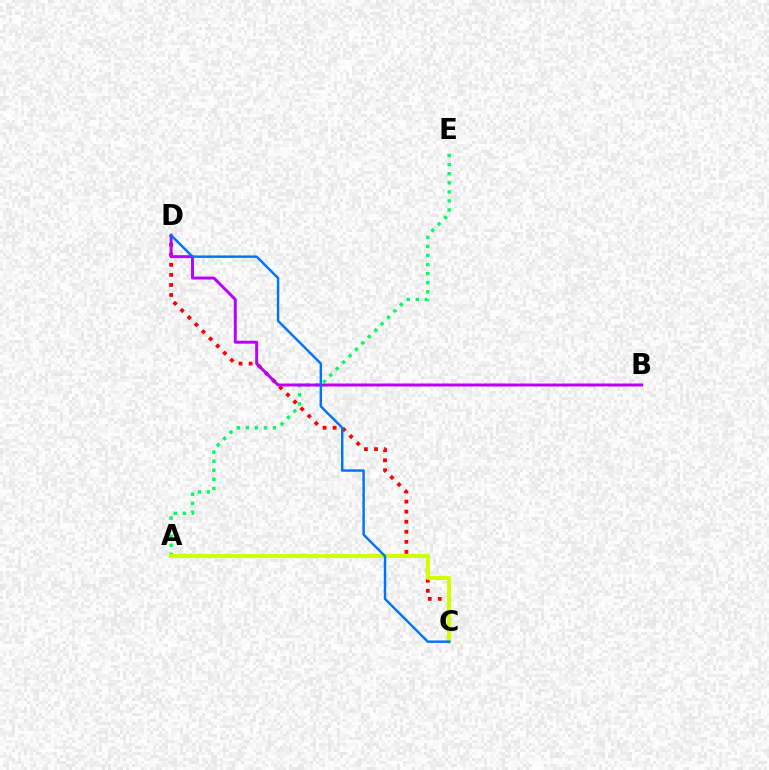{('A', 'E'): [{'color': '#00ff5c', 'line_style': 'dotted', 'thickness': 2.46}], ('C', 'D'): [{'color': '#ff0000', 'line_style': 'dotted', 'thickness': 2.73}, {'color': '#0074ff', 'line_style': 'solid', 'thickness': 1.76}], ('B', 'D'): [{'color': '#b900ff', 'line_style': 'solid', 'thickness': 2.12}], ('A', 'C'): [{'color': '#d1ff00', 'line_style': 'solid', 'thickness': 2.88}]}